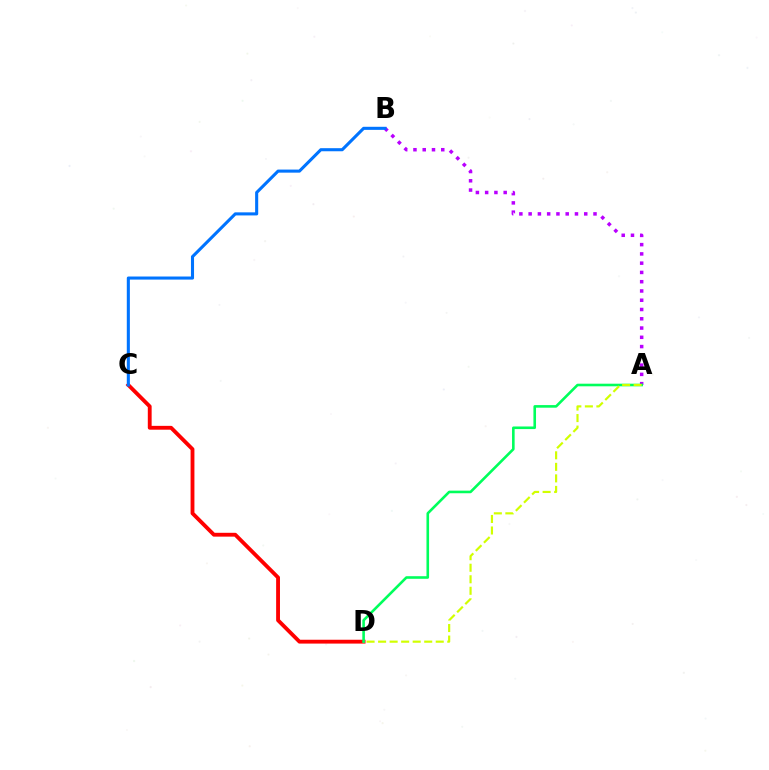{('A', 'B'): [{'color': '#b900ff', 'line_style': 'dotted', 'thickness': 2.52}], ('C', 'D'): [{'color': '#ff0000', 'line_style': 'solid', 'thickness': 2.76}], ('A', 'D'): [{'color': '#00ff5c', 'line_style': 'solid', 'thickness': 1.87}, {'color': '#d1ff00', 'line_style': 'dashed', 'thickness': 1.57}], ('B', 'C'): [{'color': '#0074ff', 'line_style': 'solid', 'thickness': 2.22}]}